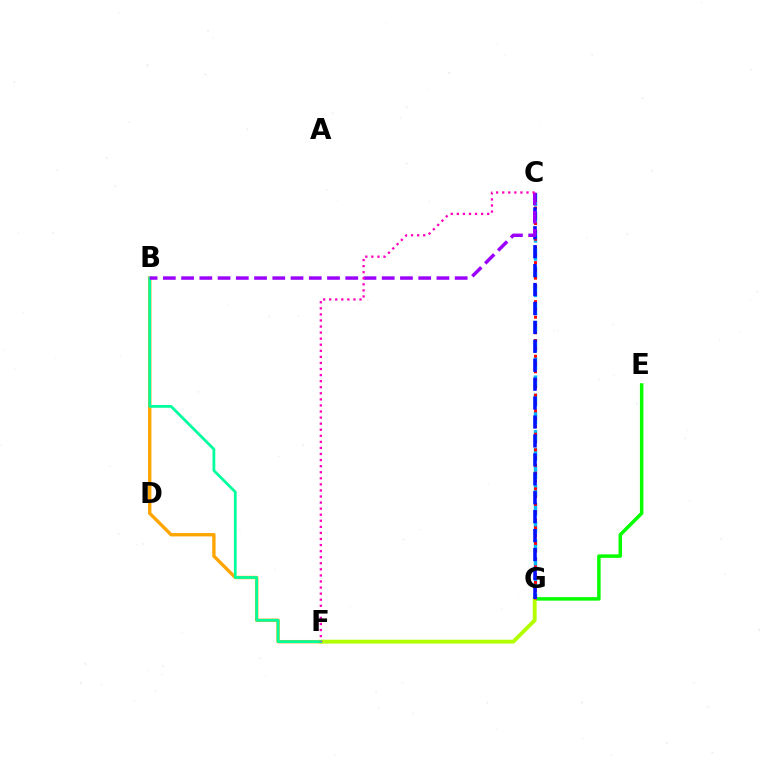{('E', 'G'): [{'color': '#08ff00', 'line_style': 'solid', 'thickness': 2.53}], ('C', 'G'): [{'color': '#00b5ff', 'line_style': 'dashed', 'thickness': 2.47}, {'color': '#ff0000', 'line_style': 'dotted', 'thickness': 2.12}, {'color': '#0010ff', 'line_style': 'dashed', 'thickness': 2.57}], ('F', 'G'): [{'color': '#b3ff00', 'line_style': 'solid', 'thickness': 2.76}], ('B', 'F'): [{'color': '#ffa500', 'line_style': 'solid', 'thickness': 2.43}, {'color': '#00ff9d', 'line_style': 'solid', 'thickness': 1.99}], ('B', 'C'): [{'color': '#9b00ff', 'line_style': 'dashed', 'thickness': 2.48}], ('C', 'F'): [{'color': '#ff00bd', 'line_style': 'dotted', 'thickness': 1.65}]}